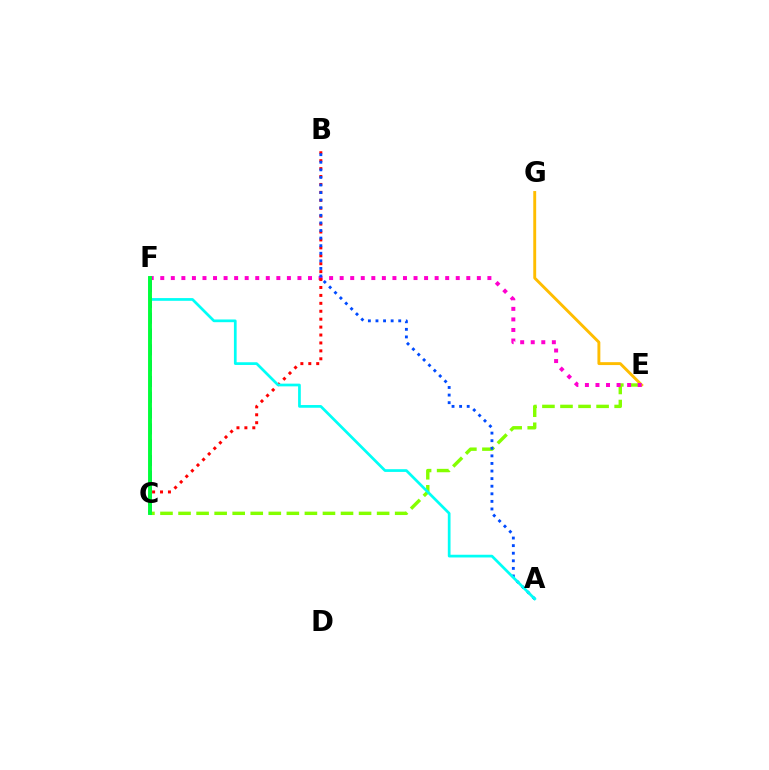{('E', 'G'): [{'color': '#ffbd00', 'line_style': 'solid', 'thickness': 2.09}], ('C', 'F'): [{'color': '#7200ff', 'line_style': 'dashed', 'thickness': 2.15}, {'color': '#00ff39', 'line_style': 'solid', 'thickness': 2.81}], ('C', 'E'): [{'color': '#84ff00', 'line_style': 'dashed', 'thickness': 2.45}], ('E', 'F'): [{'color': '#ff00cf', 'line_style': 'dotted', 'thickness': 2.87}], ('B', 'C'): [{'color': '#ff0000', 'line_style': 'dotted', 'thickness': 2.15}], ('A', 'B'): [{'color': '#004bff', 'line_style': 'dotted', 'thickness': 2.06}], ('A', 'F'): [{'color': '#00fff6', 'line_style': 'solid', 'thickness': 1.96}]}